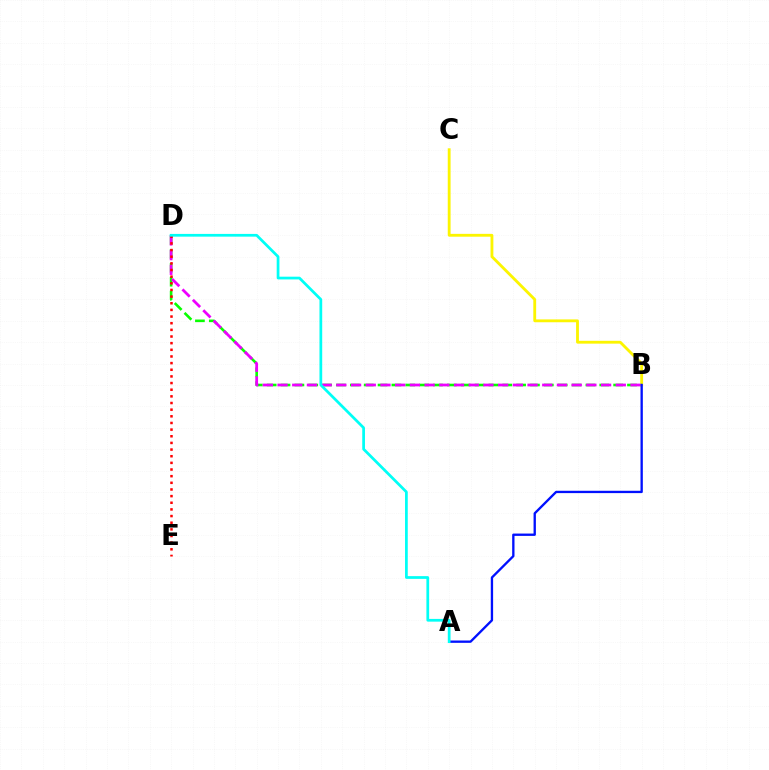{('B', 'C'): [{'color': '#fcf500', 'line_style': 'solid', 'thickness': 2.04}], ('B', 'D'): [{'color': '#08ff00', 'line_style': 'dashed', 'thickness': 1.88}, {'color': '#ee00ff', 'line_style': 'dashed', 'thickness': 2.0}], ('D', 'E'): [{'color': '#ff0000', 'line_style': 'dotted', 'thickness': 1.81}], ('A', 'B'): [{'color': '#0010ff', 'line_style': 'solid', 'thickness': 1.68}], ('A', 'D'): [{'color': '#00fff6', 'line_style': 'solid', 'thickness': 1.97}]}